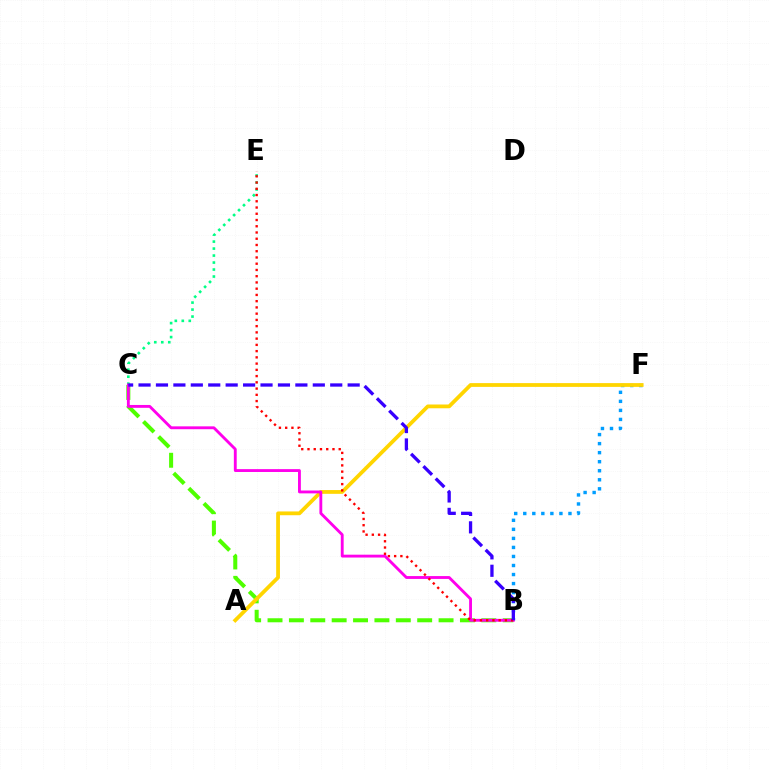{('C', 'E'): [{'color': '#00ff86', 'line_style': 'dotted', 'thickness': 1.9}], ('B', 'F'): [{'color': '#009eff', 'line_style': 'dotted', 'thickness': 2.46}], ('B', 'C'): [{'color': '#4fff00', 'line_style': 'dashed', 'thickness': 2.9}, {'color': '#ff00ed', 'line_style': 'solid', 'thickness': 2.06}, {'color': '#3700ff', 'line_style': 'dashed', 'thickness': 2.37}], ('A', 'F'): [{'color': '#ffd500', 'line_style': 'solid', 'thickness': 2.72}], ('B', 'E'): [{'color': '#ff0000', 'line_style': 'dotted', 'thickness': 1.7}]}